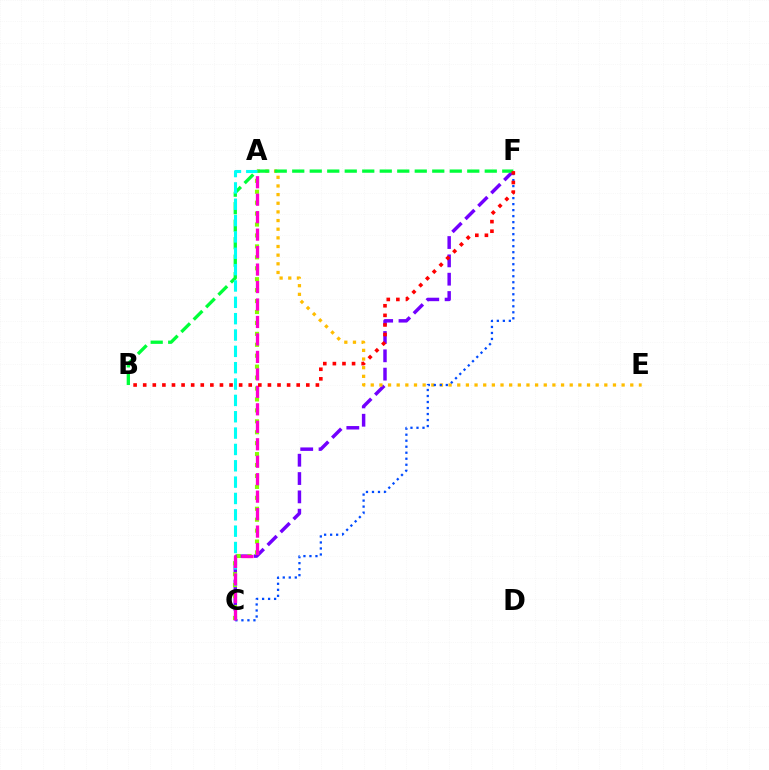{('C', 'F'): [{'color': '#7200ff', 'line_style': 'dashed', 'thickness': 2.49}, {'color': '#004bff', 'line_style': 'dotted', 'thickness': 1.63}], ('A', 'E'): [{'color': '#ffbd00', 'line_style': 'dotted', 'thickness': 2.35}], ('A', 'C'): [{'color': '#84ff00', 'line_style': 'dotted', 'thickness': 2.97}, {'color': '#00fff6', 'line_style': 'dashed', 'thickness': 2.22}, {'color': '#ff00cf', 'line_style': 'dashed', 'thickness': 2.37}], ('B', 'F'): [{'color': '#00ff39', 'line_style': 'dashed', 'thickness': 2.38}, {'color': '#ff0000', 'line_style': 'dotted', 'thickness': 2.61}]}